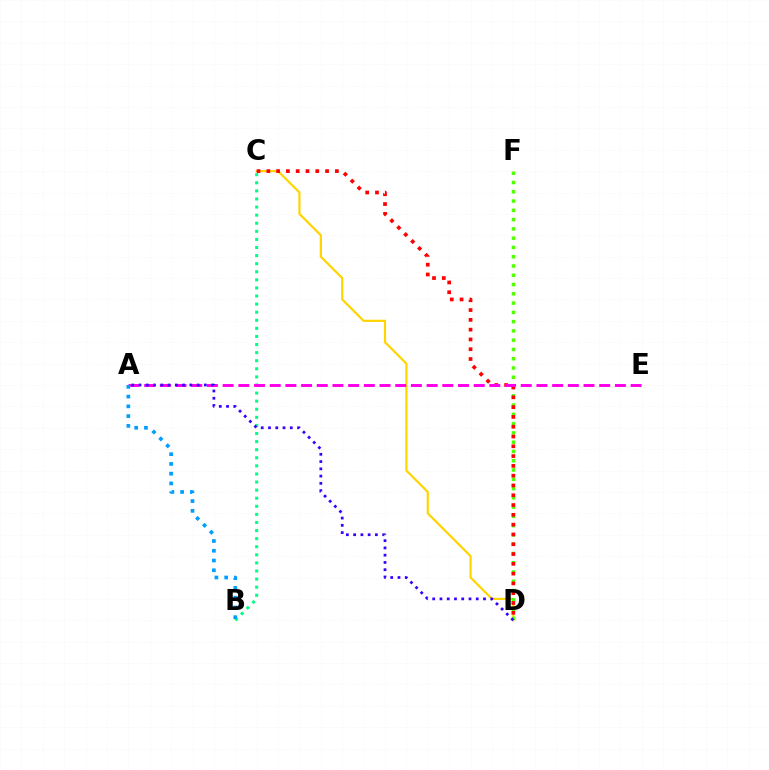{('C', 'D'): [{'color': '#ffd500', 'line_style': 'solid', 'thickness': 1.57}, {'color': '#ff0000', 'line_style': 'dotted', 'thickness': 2.66}], ('D', 'F'): [{'color': '#4fff00', 'line_style': 'dotted', 'thickness': 2.52}], ('B', 'C'): [{'color': '#00ff86', 'line_style': 'dotted', 'thickness': 2.2}], ('A', 'E'): [{'color': '#ff00ed', 'line_style': 'dashed', 'thickness': 2.13}], ('A', 'D'): [{'color': '#3700ff', 'line_style': 'dotted', 'thickness': 1.97}], ('A', 'B'): [{'color': '#009eff', 'line_style': 'dotted', 'thickness': 2.65}]}